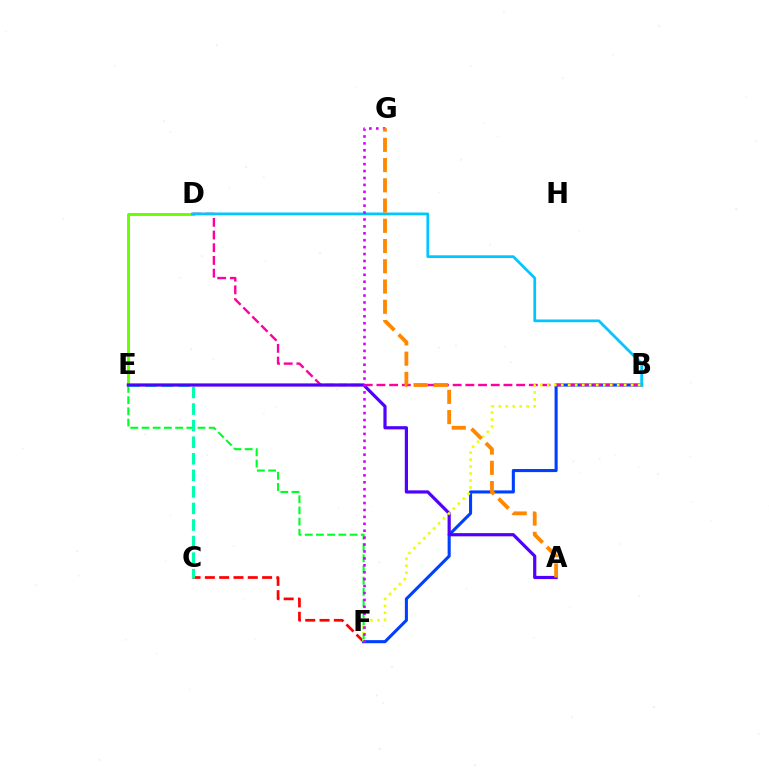{('C', 'F'): [{'color': '#ff0000', 'line_style': 'dashed', 'thickness': 1.94}], ('B', 'F'): [{'color': '#003fff', 'line_style': 'solid', 'thickness': 2.21}, {'color': '#eeff00', 'line_style': 'dotted', 'thickness': 1.9}], ('D', 'E'): [{'color': '#66ff00', 'line_style': 'solid', 'thickness': 2.08}], ('E', 'F'): [{'color': '#00ff27', 'line_style': 'dashed', 'thickness': 1.52}], ('C', 'E'): [{'color': '#00ffaf', 'line_style': 'dashed', 'thickness': 2.25}], ('B', 'D'): [{'color': '#ff00a0', 'line_style': 'dashed', 'thickness': 1.73}, {'color': '#00c7ff', 'line_style': 'solid', 'thickness': 1.98}], ('A', 'E'): [{'color': '#4f00ff', 'line_style': 'solid', 'thickness': 2.3}], ('F', 'G'): [{'color': '#d600ff', 'line_style': 'dotted', 'thickness': 1.88}], ('A', 'G'): [{'color': '#ff8800', 'line_style': 'dashed', 'thickness': 2.75}]}